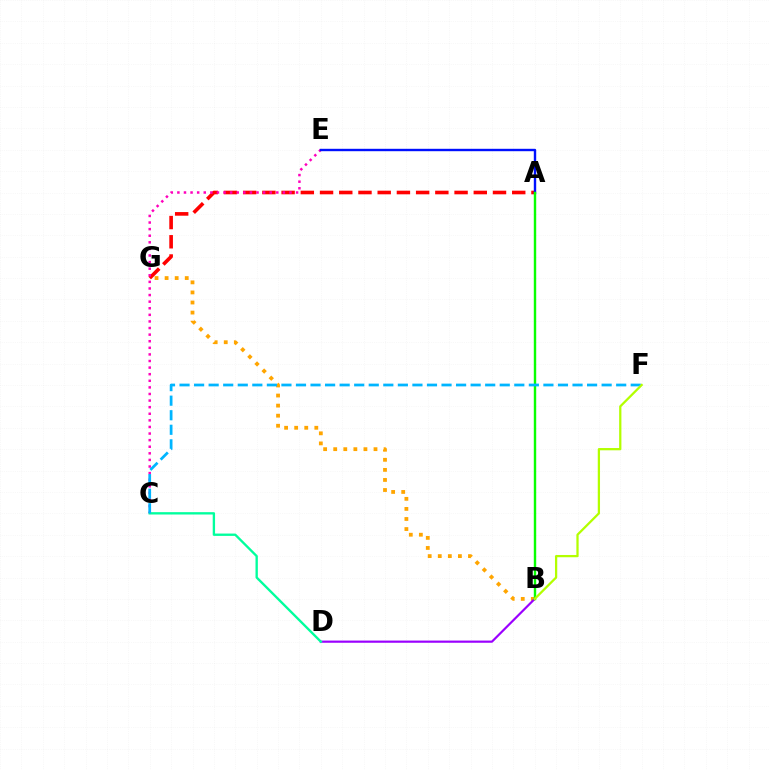{('A', 'G'): [{'color': '#ff0000', 'line_style': 'dashed', 'thickness': 2.61}], ('B', 'G'): [{'color': '#ffa500', 'line_style': 'dotted', 'thickness': 2.74}], ('B', 'D'): [{'color': '#9b00ff', 'line_style': 'solid', 'thickness': 1.57}], ('C', 'E'): [{'color': '#ff00bd', 'line_style': 'dotted', 'thickness': 1.79}], ('A', 'E'): [{'color': '#0010ff', 'line_style': 'solid', 'thickness': 1.73}], ('C', 'D'): [{'color': '#00ff9d', 'line_style': 'solid', 'thickness': 1.69}], ('A', 'B'): [{'color': '#08ff00', 'line_style': 'solid', 'thickness': 1.74}], ('C', 'F'): [{'color': '#00b5ff', 'line_style': 'dashed', 'thickness': 1.98}], ('B', 'F'): [{'color': '#b3ff00', 'line_style': 'solid', 'thickness': 1.63}]}